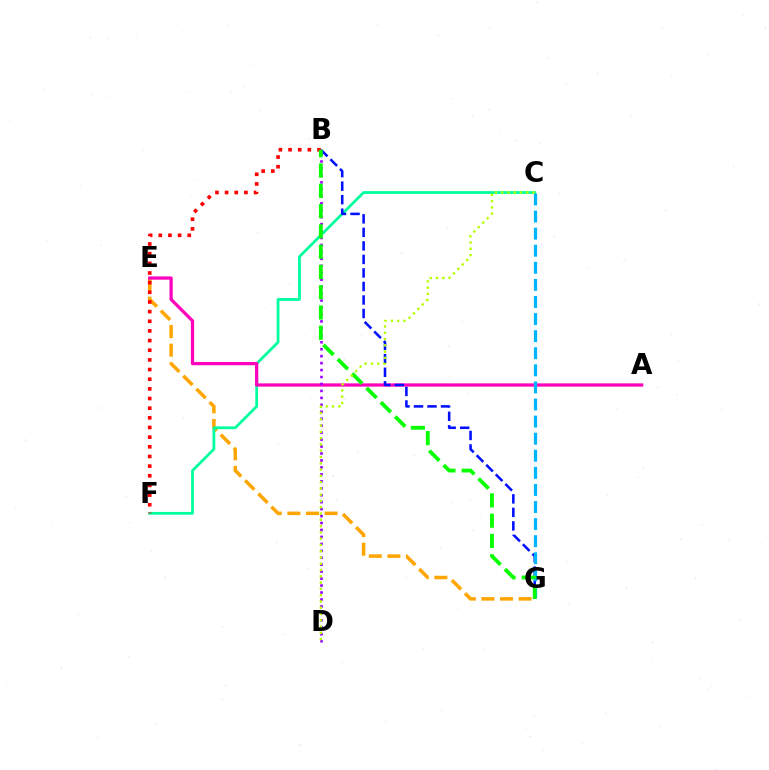{('E', 'G'): [{'color': '#ffa500', 'line_style': 'dashed', 'thickness': 2.53}], ('C', 'F'): [{'color': '#00ff9d', 'line_style': 'solid', 'thickness': 2.0}], ('B', 'F'): [{'color': '#ff0000', 'line_style': 'dotted', 'thickness': 2.62}], ('A', 'E'): [{'color': '#ff00bd', 'line_style': 'solid', 'thickness': 2.33}], ('B', 'G'): [{'color': '#0010ff', 'line_style': 'dashed', 'thickness': 1.84}, {'color': '#08ff00', 'line_style': 'dashed', 'thickness': 2.75}], ('B', 'D'): [{'color': '#9b00ff', 'line_style': 'dotted', 'thickness': 1.89}], ('C', 'G'): [{'color': '#00b5ff', 'line_style': 'dashed', 'thickness': 2.32}], ('C', 'D'): [{'color': '#b3ff00', 'line_style': 'dotted', 'thickness': 1.71}]}